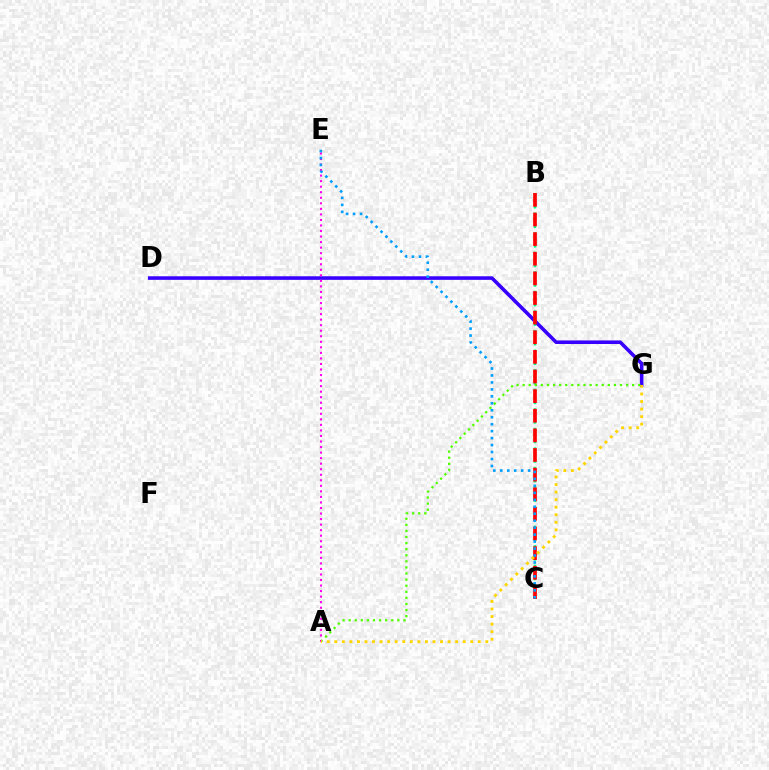{('B', 'C'): [{'color': '#00ff86', 'line_style': 'dotted', 'thickness': 1.77}, {'color': '#ff0000', 'line_style': 'dashed', 'thickness': 2.67}], ('D', 'G'): [{'color': '#3700ff', 'line_style': 'solid', 'thickness': 2.58}], ('A', 'G'): [{'color': '#4fff00', 'line_style': 'dotted', 'thickness': 1.65}, {'color': '#ffd500', 'line_style': 'dotted', 'thickness': 2.05}], ('A', 'E'): [{'color': '#ff00ed', 'line_style': 'dotted', 'thickness': 1.51}], ('C', 'E'): [{'color': '#009eff', 'line_style': 'dotted', 'thickness': 1.89}]}